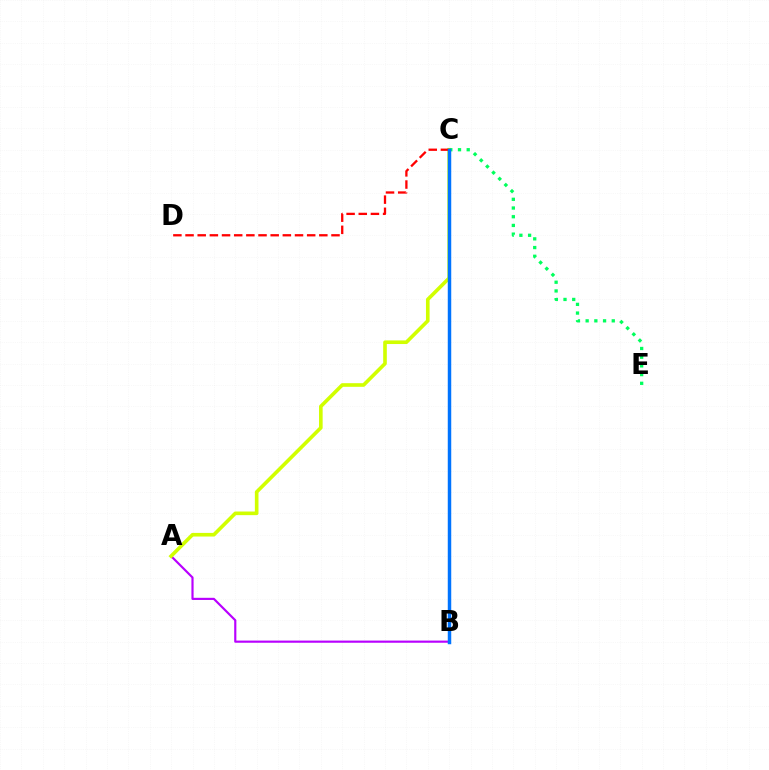{('A', 'B'): [{'color': '#b900ff', 'line_style': 'solid', 'thickness': 1.56}], ('A', 'C'): [{'color': '#d1ff00', 'line_style': 'solid', 'thickness': 2.61}], ('C', 'D'): [{'color': '#ff0000', 'line_style': 'dashed', 'thickness': 1.65}], ('C', 'E'): [{'color': '#00ff5c', 'line_style': 'dotted', 'thickness': 2.37}], ('B', 'C'): [{'color': '#0074ff', 'line_style': 'solid', 'thickness': 2.5}]}